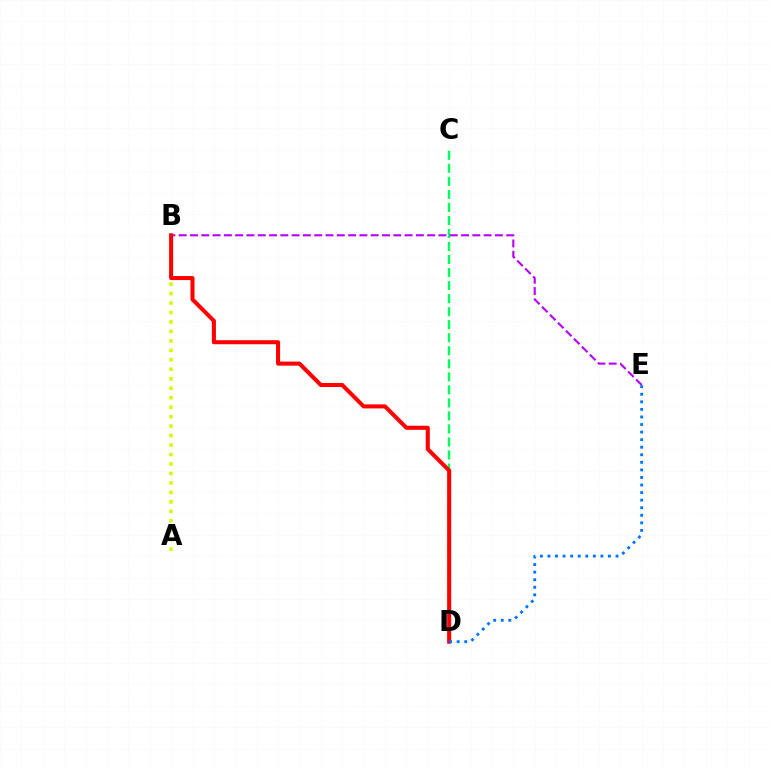{('C', 'D'): [{'color': '#00ff5c', 'line_style': 'dashed', 'thickness': 1.77}], ('A', 'B'): [{'color': '#d1ff00', 'line_style': 'dotted', 'thickness': 2.57}], ('B', 'E'): [{'color': '#b900ff', 'line_style': 'dashed', 'thickness': 1.53}], ('B', 'D'): [{'color': '#ff0000', 'line_style': 'solid', 'thickness': 2.92}], ('D', 'E'): [{'color': '#0074ff', 'line_style': 'dotted', 'thickness': 2.06}]}